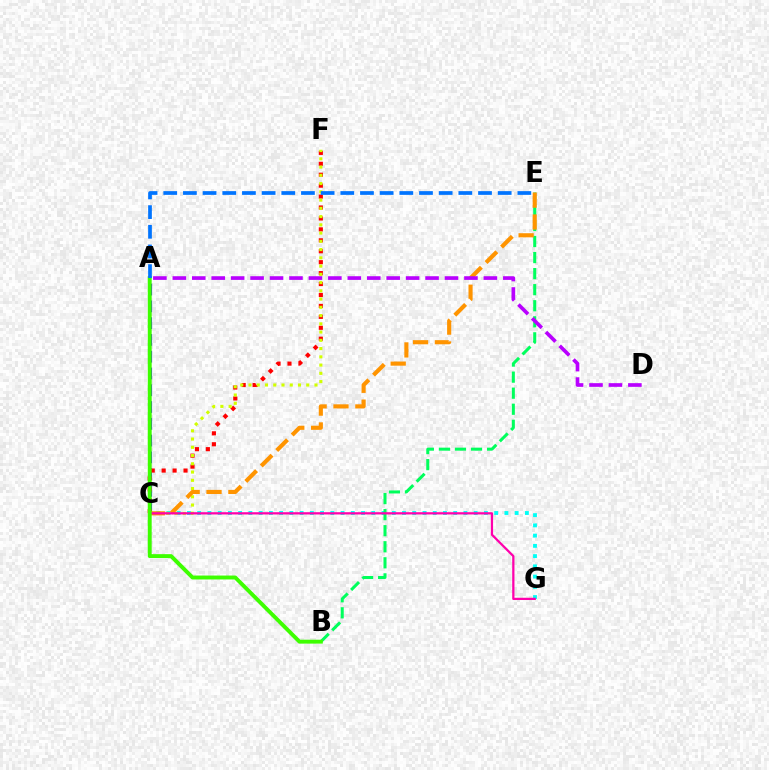{('A', 'C'): [{'color': '#2500ff', 'line_style': 'dashed', 'thickness': 2.28}], ('C', 'F'): [{'color': '#ff0000', 'line_style': 'dotted', 'thickness': 2.97}, {'color': '#d1ff00', 'line_style': 'dotted', 'thickness': 2.24}], ('C', 'G'): [{'color': '#00fff6', 'line_style': 'dotted', 'thickness': 2.78}, {'color': '#ff00ac', 'line_style': 'solid', 'thickness': 1.62}], ('B', 'E'): [{'color': '#00ff5c', 'line_style': 'dashed', 'thickness': 2.18}], ('C', 'E'): [{'color': '#ff9400', 'line_style': 'dashed', 'thickness': 2.97}], ('A', 'D'): [{'color': '#b900ff', 'line_style': 'dashed', 'thickness': 2.64}], ('A', 'B'): [{'color': '#3dff00', 'line_style': 'solid', 'thickness': 2.82}], ('A', 'E'): [{'color': '#0074ff', 'line_style': 'dashed', 'thickness': 2.67}]}